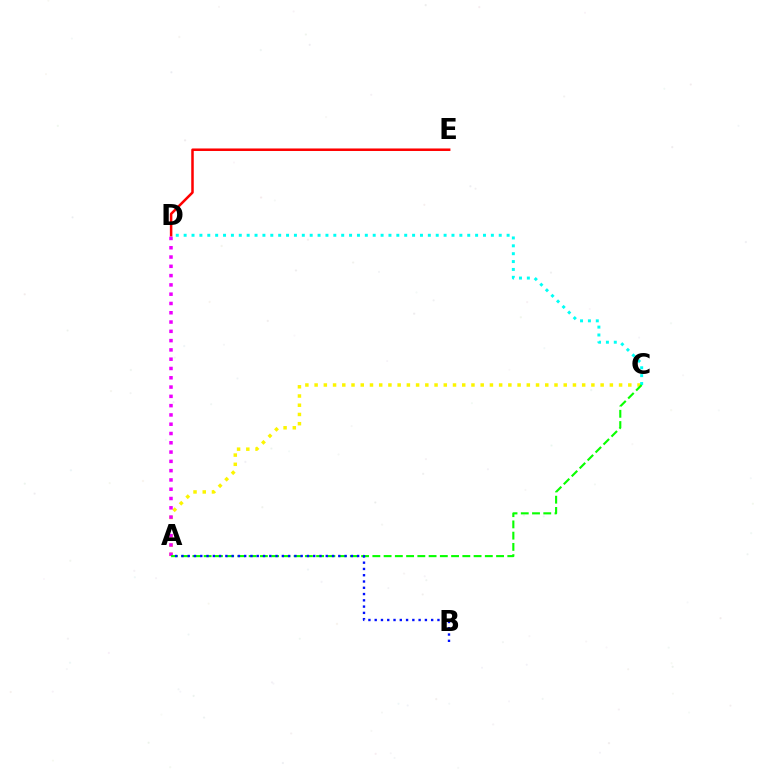{('A', 'C'): [{'color': '#fcf500', 'line_style': 'dotted', 'thickness': 2.51}, {'color': '#08ff00', 'line_style': 'dashed', 'thickness': 1.53}], ('C', 'D'): [{'color': '#00fff6', 'line_style': 'dotted', 'thickness': 2.14}], ('D', 'E'): [{'color': '#ff0000', 'line_style': 'solid', 'thickness': 1.81}], ('A', 'D'): [{'color': '#ee00ff', 'line_style': 'dotted', 'thickness': 2.52}], ('A', 'B'): [{'color': '#0010ff', 'line_style': 'dotted', 'thickness': 1.7}]}